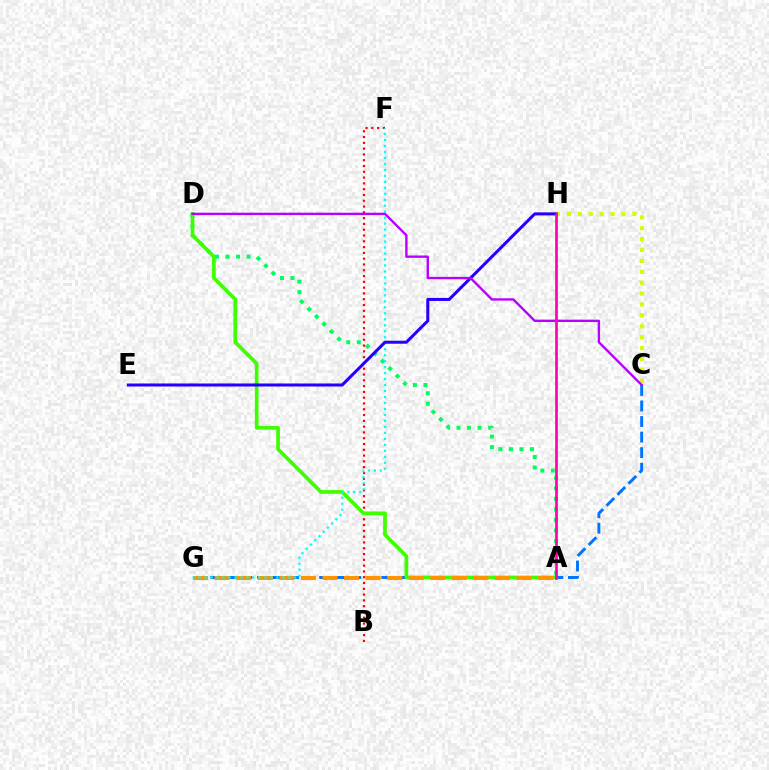{('A', 'D'): [{'color': '#00ff5c', 'line_style': 'dotted', 'thickness': 2.87}, {'color': '#3dff00', 'line_style': 'solid', 'thickness': 2.65}], ('B', 'F'): [{'color': '#ff0000', 'line_style': 'dotted', 'thickness': 1.57}], ('C', 'G'): [{'color': '#0074ff', 'line_style': 'dashed', 'thickness': 2.11}], ('A', 'G'): [{'color': '#ff9400', 'line_style': 'dashed', 'thickness': 2.93}], ('C', 'H'): [{'color': '#d1ff00', 'line_style': 'dotted', 'thickness': 2.96}], ('F', 'G'): [{'color': '#00fff6', 'line_style': 'dotted', 'thickness': 1.62}], ('E', 'H'): [{'color': '#2500ff', 'line_style': 'solid', 'thickness': 2.18}], ('C', 'D'): [{'color': '#b900ff', 'line_style': 'solid', 'thickness': 1.71}], ('A', 'H'): [{'color': '#ff00ac', 'line_style': 'solid', 'thickness': 1.92}]}